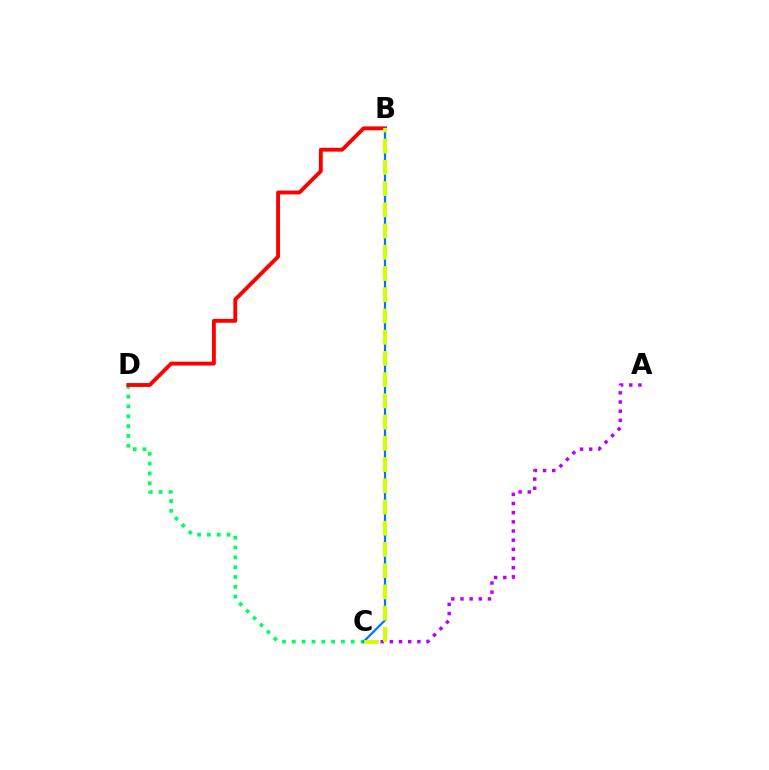{('C', 'D'): [{'color': '#00ff5c', 'line_style': 'dotted', 'thickness': 2.67}], ('A', 'C'): [{'color': '#b900ff', 'line_style': 'dotted', 'thickness': 2.49}], ('B', 'D'): [{'color': '#ff0000', 'line_style': 'solid', 'thickness': 2.79}], ('B', 'C'): [{'color': '#0074ff', 'line_style': 'solid', 'thickness': 1.59}, {'color': '#d1ff00', 'line_style': 'dashed', 'thickness': 2.88}]}